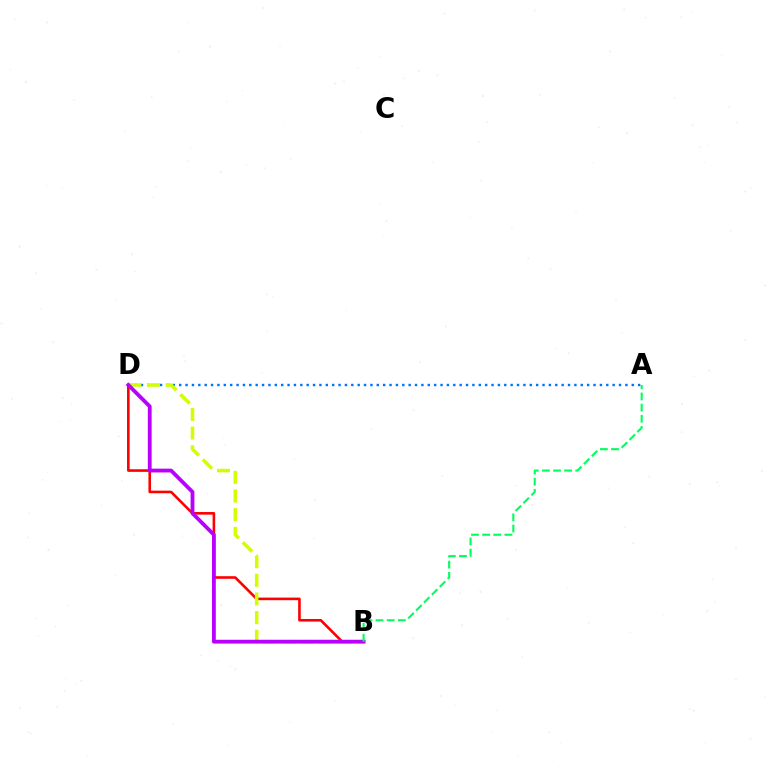{('A', 'D'): [{'color': '#0074ff', 'line_style': 'dotted', 'thickness': 1.73}], ('B', 'D'): [{'color': '#ff0000', 'line_style': 'solid', 'thickness': 1.88}, {'color': '#d1ff00', 'line_style': 'dashed', 'thickness': 2.53}, {'color': '#b900ff', 'line_style': 'solid', 'thickness': 2.74}], ('A', 'B'): [{'color': '#00ff5c', 'line_style': 'dashed', 'thickness': 1.51}]}